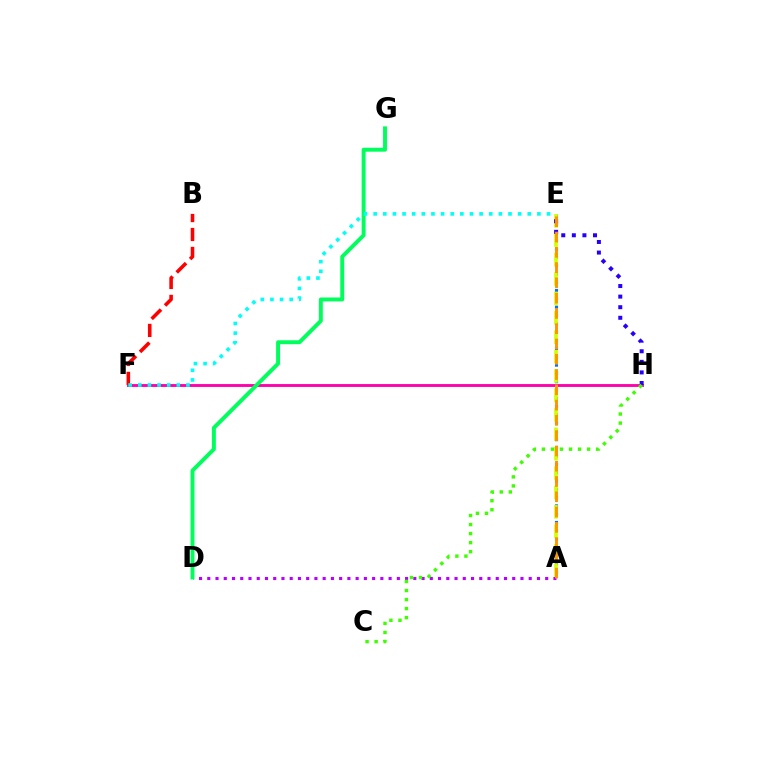{('A', 'D'): [{'color': '#b900ff', 'line_style': 'dotted', 'thickness': 2.24}], ('F', 'H'): [{'color': '#ff00ac', 'line_style': 'solid', 'thickness': 2.07}], ('A', 'E'): [{'color': '#0074ff', 'line_style': 'dotted', 'thickness': 2.25}, {'color': '#d1ff00', 'line_style': 'dashed', 'thickness': 2.64}, {'color': '#ff9400', 'line_style': 'dashed', 'thickness': 2.08}], ('D', 'G'): [{'color': '#00ff5c', 'line_style': 'solid', 'thickness': 2.82}], ('B', 'F'): [{'color': '#ff0000', 'line_style': 'dashed', 'thickness': 2.57}], ('E', 'H'): [{'color': '#2500ff', 'line_style': 'dotted', 'thickness': 2.88}], ('E', 'F'): [{'color': '#00fff6', 'line_style': 'dotted', 'thickness': 2.62}], ('C', 'H'): [{'color': '#3dff00', 'line_style': 'dotted', 'thickness': 2.46}]}